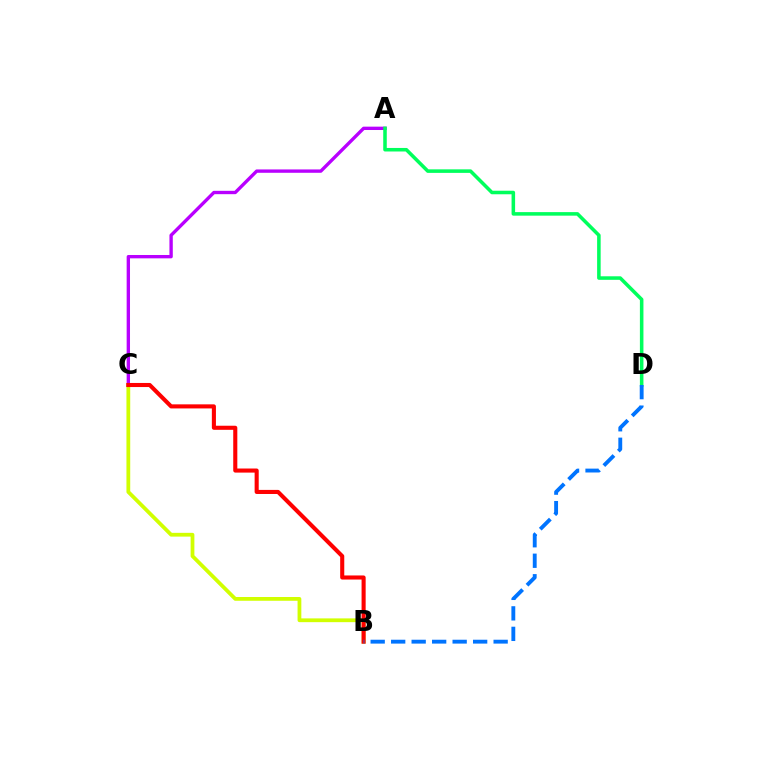{('A', 'C'): [{'color': '#b900ff', 'line_style': 'solid', 'thickness': 2.41}], ('B', 'C'): [{'color': '#d1ff00', 'line_style': 'solid', 'thickness': 2.72}, {'color': '#ff0000', 'line_style': 'solid', 'thickness': 2.94}], ('A', 'D'): [{'color': '#00ff5c', 'line_style': 'solid', 'thickness': 2.55}], ('B', 'D'): [{'color': '#0074ff', 'line_style': 'dashed', 'thickness': 2.78}]}